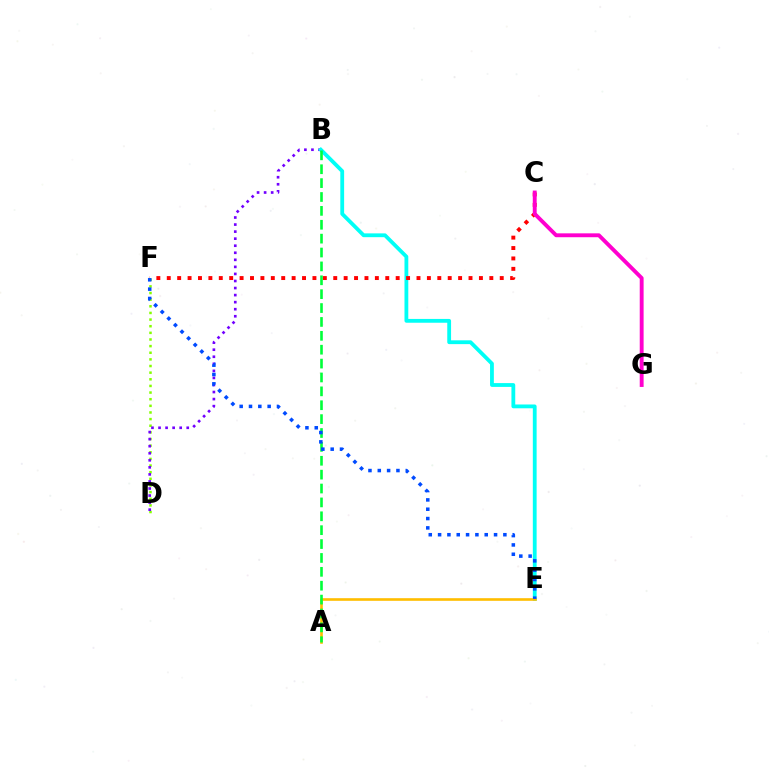{('D', 'F'): [{'color': '#84ff00', 'line_style': 'dotted', 'thickness': 1.8}], ('B', 'D'): [{'color': '#7200ff', 'line_style': 'dotted', 'thickness': 1.92}], ('B', 'E'): [{'color': '#00fff6', 'line_style': 'solid', 'thickness': 2.74}], ('A', 'E'): [{'color': '#ffbd00', 'line_style': 'solid', 'thickness': 1.9}], ('C', 'F'): [{'color': '#ff0000', 'line_style': 'dotted', 'thickness': 2.83}], ('C', 'G'): [{'color': '#ff00cf', 'line_style': 'solid', 'thickness': 2.79}], ('A', 'B'): [{'color': '#00ff39', 'line_style': 'dashed', 'thickness': 1.89}], ('E', 'F'): [{'color': '#004bff', 'line_style': 'dotted', 'thickness': 2.53}]}